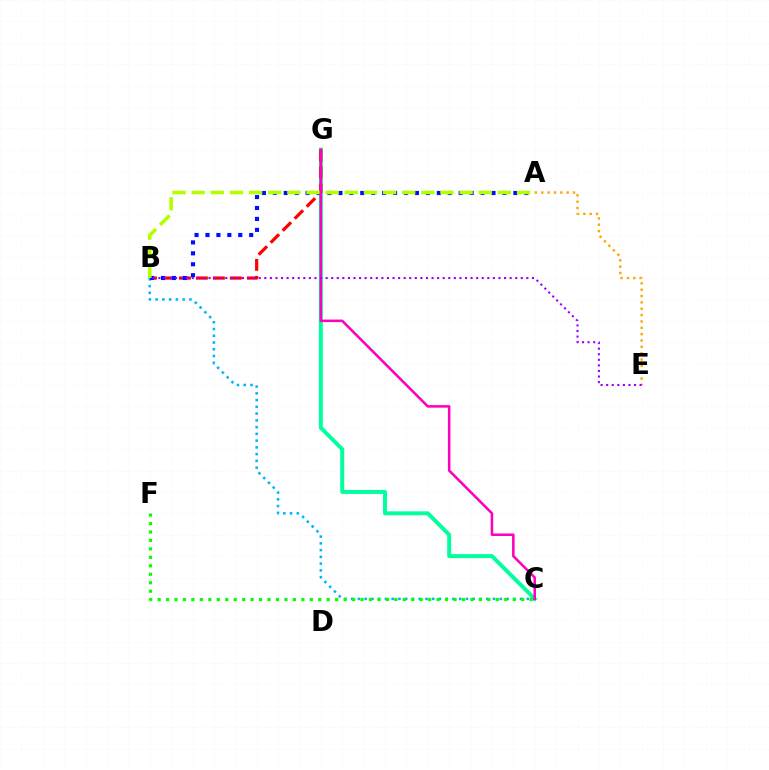{('C', 'G'): [{'color': '#00ff9d', 'line_style': 'solid', 'thickness': 2.85}, {'color': '#ff00bd', 'line_style': 'solid', 'thickness': 1.84}], ('B', 'G'): [{'color': '#ff0000', 'line_style': 'dashed', 'thickness': 2.31}], ('B', 'C'): [{'color': '#00b5ff', 'line_style': 'dotted', 'thickness': 1.84}], ('A', 'B'): [{'color': '#0010ff', 'line_style': 'dotted', 'thickness': 2.97}, {'color': '#b3ff00', 'line_style': 'dashed', 'thickness': 2.6}], ('A', 'E'): [{'color': '#ffa500', 'line_style': 'dotted', 'thickness': 1.72}], ('C', 'F'): [{'color': '#08ff00', 'line_style': 'dotted', 'thickness': 2.3}], ('B', 'E'): [{'color': '#9b00ff', 'line_style': 'dotted', 'thickness': 1.51}]}